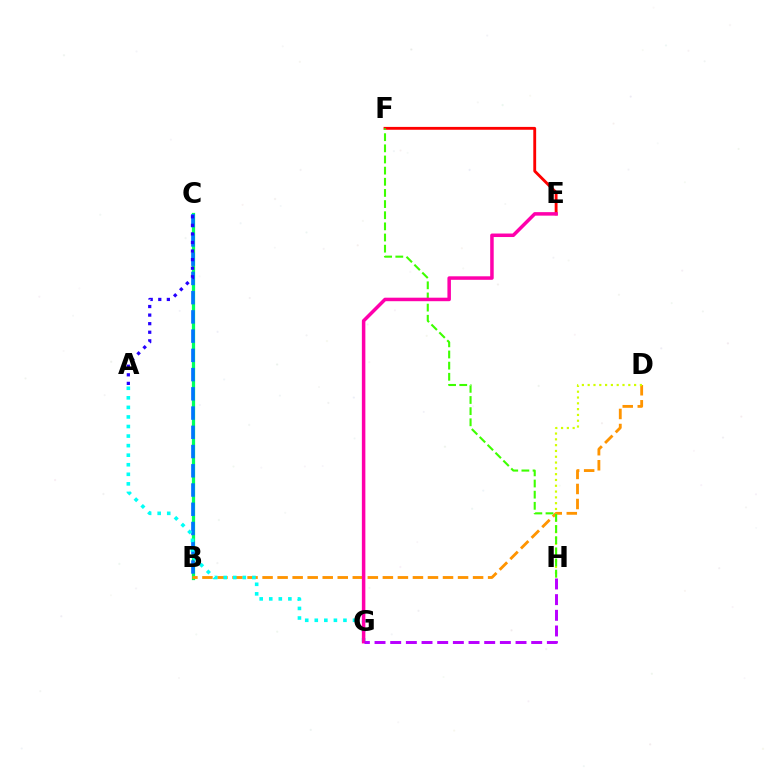{('B', 'C'): [{'color': '#00ff5c', 'line_style': 'solid', 'thickness': 2.34}, {'color': '#0074ff', 'line_style': 'dashed', 'thickness': 2.61}], ('B', 'D'): [{'color': '#ff9400', 'line_style': 'dashed', 'thickness': 2.04}], ('D', 'H'): [{'color': '#d1ff00', 'line_style': 'dotted', 'thickness': 1.58}], ('A', 'C'): [{'color': '#2500ff', 'line_style': 'dotted', 'thickness': 2.33}], ('E', 'F'): [{'color': '#ff0000', 'line_style': 'solid', 'thickness': 2.05}], ('A', 'G'): [{'color': '#00fff6', 'line_style': 'dotted', 'thickness': 2.6}], ('F', 'H'): [{'color': '#3dff00', 'line_style': 'dashed', 'thickness': 1.51}], ('E', 'G'): [{'color': '#ff00ac', 'line_style': 'solid', 'thickness': 2.52}], ('G', 'H'): [{'color': '#b900ff', 'line_style': 'dashed', 'thickness': 2.13}]}